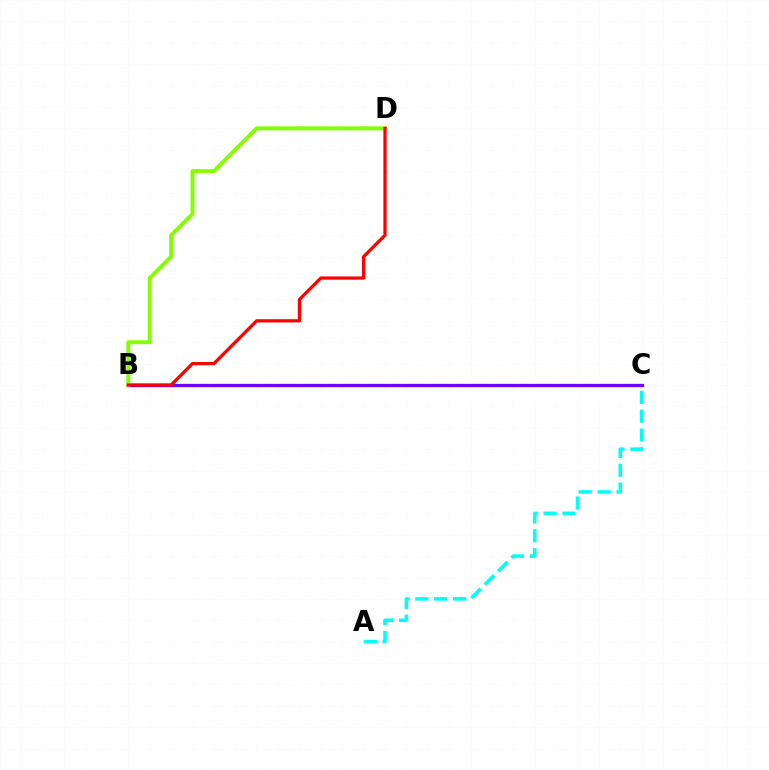{('B', 'C'): [{'color': '#7200ff', 'line_style': 'solid', 'thickness': 2.37}], ('B', 'D'): [{'color': '#84ff00', 'line_style': 'solid', 'thickness': 2.83}, {'color': '#ff0000', 'line_style': 'solid', 'thickness': 2.34}], ('A', 'C'): [{'color': '#00fff6', 'line_style': 'dashed', 'thickness': 2.56}]}